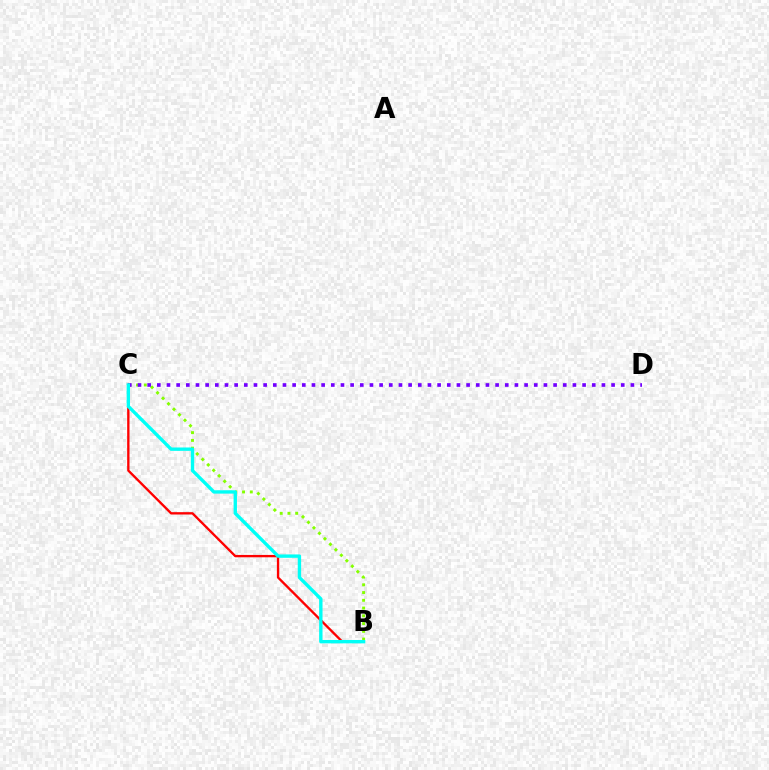{('B', 'C'): [{'color': '#ff0000', 'line_style': 'solid', 'thickness': 1.69}, {'color': '#84ff00', 'line_style': 'dotted', 'thickness': 2.11}, {'color': '#00fff6', 'line_style': 'solid', 'thickness': 2.42}], ('C', 'D'): [{'color': '#7200ff', 'line_style': 'dotted', 'thickness': 2.63}]}